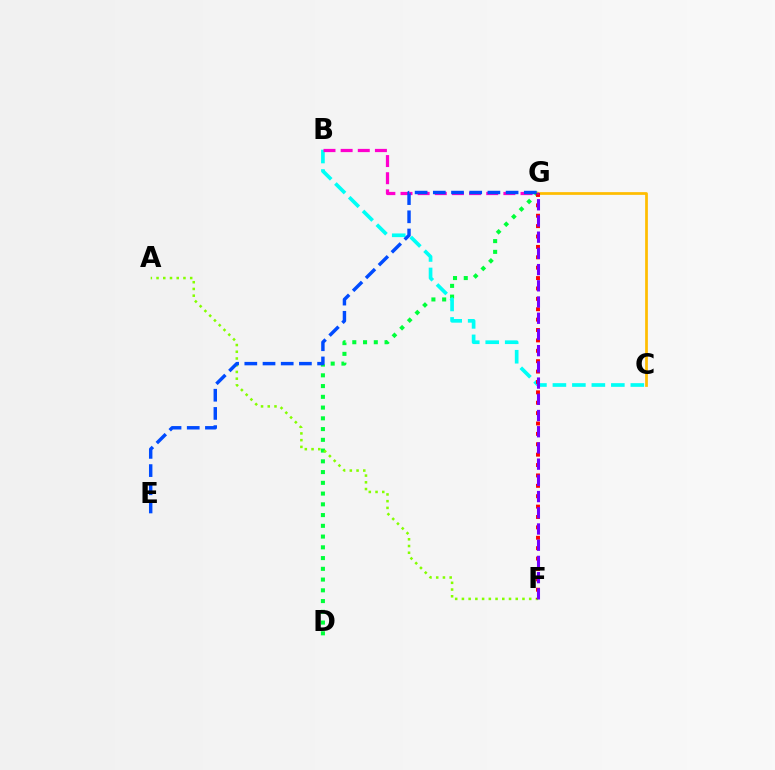{('D', 'G'): [{'color': '#00ff39', 'line_style': 'dotted', 'thickness': 2.92}], ('B', 'C'): [{'color': '#00fff6', 'line_style': 'dashed', 'thickness': 2.65}], ('C', 'G'): [{'color': '#ffbd00', 'line_style': 'solid', 'thickness': 1.96}], ('A', 'F'): [{'color': '#84ff00', 'line_style': 'dotted', 'thickness': 1.83}], ('F', 'G'): [{'color': '#ff0000', 'line_style': 'dotted', 'thickness': 2.82}, {'color': '#7200ff', 'line_style': 'dashed', 'thickness': 2.2}], ('B', 'G'): [{'color': '#ff00cf', 'line_style': 'dashed', 'thickness': 2.33}], ('E', 'G'): [{'color': '#004bff', 'line_style': 'dashed', 'thickness': 2.47}]}